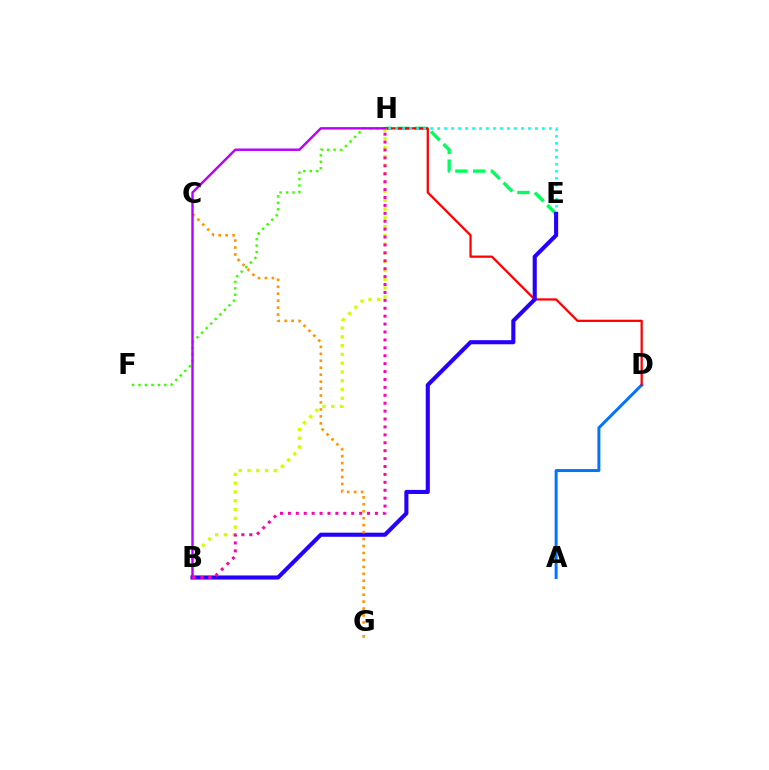{('F', 'H'): [{'color': '#3dff00', 'line_style': 'dotted', 'thickness': 1.75}], ('A', 'D'): [{'color': '#0074ff', 'line_style': 'solid', 'thickness': 2.14}], ('E', 'H'): [{'color': '#00ff5c', 'line_style': 'dashed', 'thickness': 2.41}, {'color': '#00fff6', 'line_style': 'dotted', 'thickness': 1.9}], ('D', 'H'): [{'color': '#ff0000', 'line_style': 'solid', 'thickness': 1.62}], ('B', 'H'): [{'color': '#d1ff00', 'line_style': 'dotted', 'thickness': 2.39}, {'color': '#b900ff', 'line_style': 'solid', 'thickness': 1.75}, {'color': '#ff00ac', 'line_style': 'dotted', 'thickness': 2.15}], ('B', 'E'): [{'color': '#2500ff', 'line_style': 'solid', 'thickness': 2.95}], ('C', 'G'): [{'color': '#ff9400', 'line_style': 'dotted', 'thickness': 1.89}]}